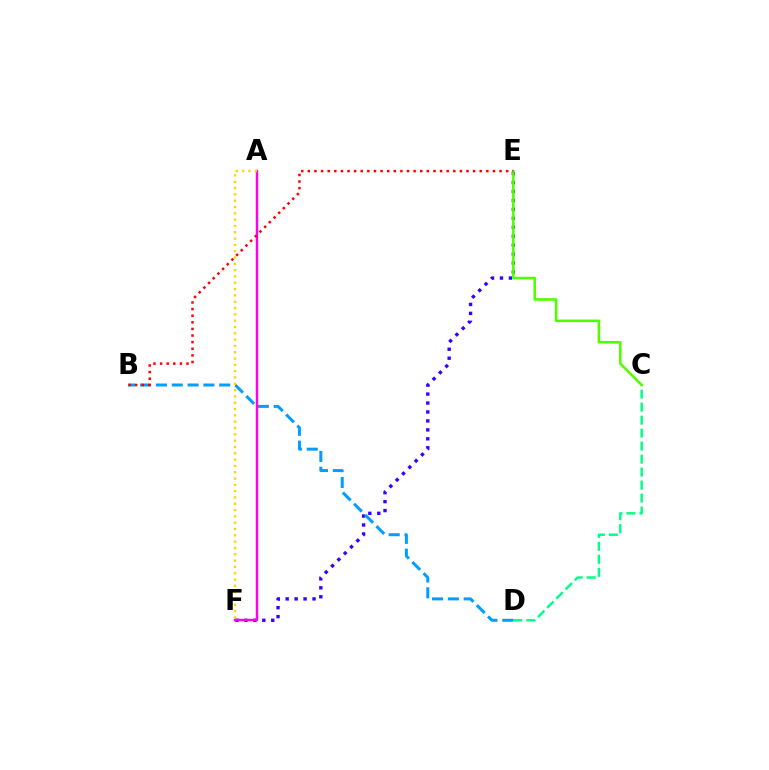{('E', 'F'): [{'color': '#3700ff', 'line_style': 'dotted', 'thickness': 2.43}], ('C', 'D'): [{'color': '#00ff86', 'line_style': 'dashed', 'thickness': 1.77}], ('B', 'D'): [{'color': '#009eff', 'line_style': 'dashed', 'thickness': 2.15}], ('A', 'F'): [{'color': '#ff00ed', 'line_style': 'solid', 'thickness': 1.75}, {'color': '#ffd500', 'line_style': 'dotted', 'thickness': 1.72}], ('C', 'E'): [{'color': '#4fff00', 'line_style': 'solid', 'thickness': 1.85}], ('B', 'E'): [{'color': '#ff0000', 'line_style': 'dotted', 'thickness': 1.8}]}